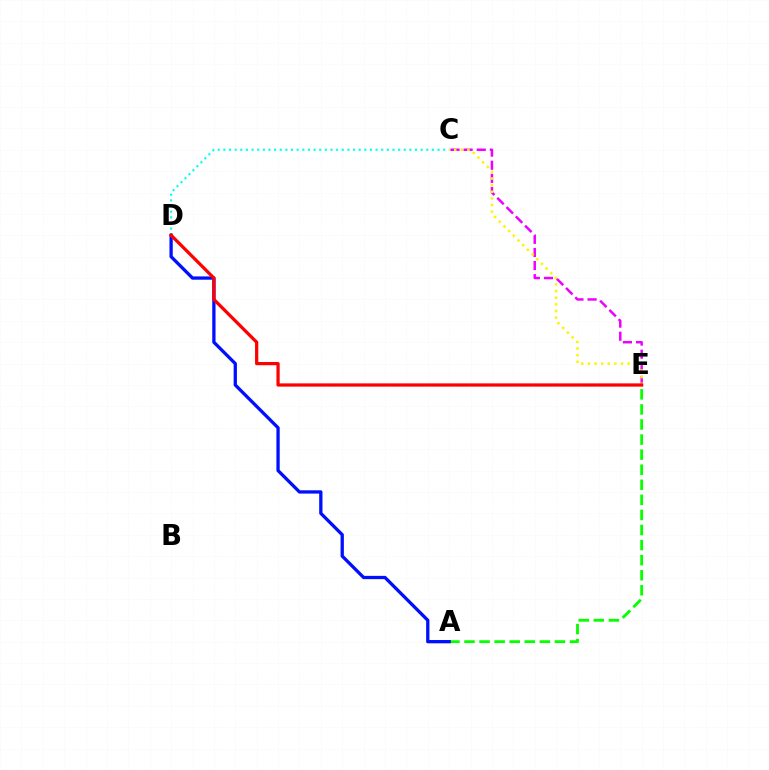{('A', 'E'): [{'color': '#08ff00', 'line_style': 'dashed', 'thickness': 2.05}], ('C', 'D'): [{'color': '#00fff6', 'line_style': 'dotted', 'thickness': 1.53}], ('A', 'D'): [{'color': '#0010ff', 'line_style': 'solid', 'thickness': 2.37}], ('C', 'E'): [{'color': '#ee00ff', 'line_style': 'dashed', 'thickness': 1.78}, {'color': '#fcf500', 'line_style': 'dotted', 'thickness': 1.8}], ('D', 'E'): [{'color': '#ff0000', 'line_style': 'solid', 'thickness': 2.33}]}